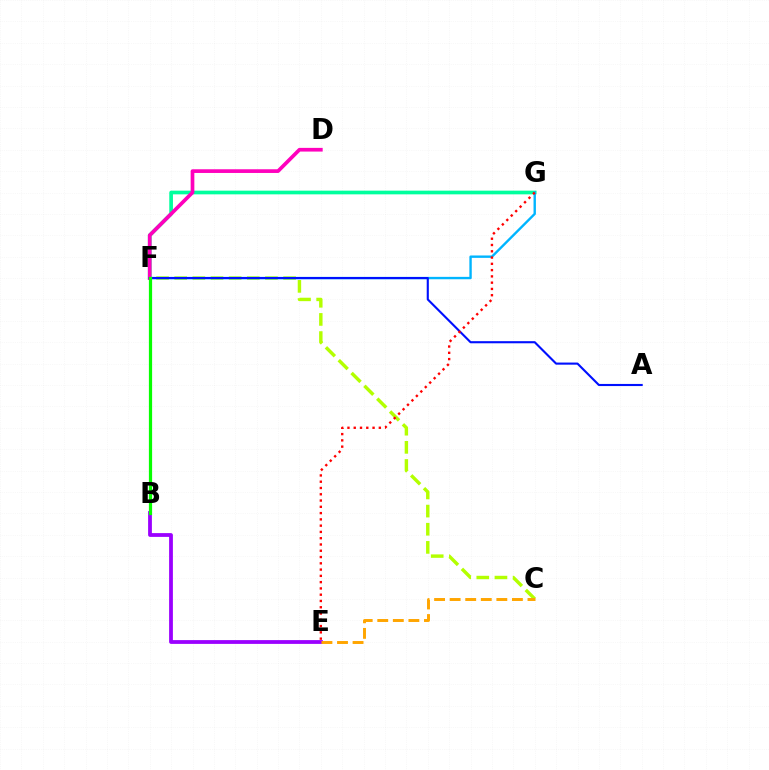{('F', 'G'): [{'color': '#00ff9d', 'line_style': 'solid', 'thickness': 2.65}, {'color': '#00b5ff', 'line_style': 'solid', 'thickness': 1.72}], ('C', 'F'): [{'color': '#b3ff00', 'line_style': 'dashed', 'thickness': 2.47}], ('B', 'E'): [{'color': '#9b00ff', 'line_style': 'solid', 'thickness': 2.72}], ('C', 'E'): [{'color': '#ffa500', 'line_style': 'dashed', 'thickness': 2.11}], ('D', 'F'): [{'color': '#ff00bd', 'line_style': 'solid', 'thickness': 2.66}], ('A', 'F'): [{'color': '#0010ff', 'line_style': 'solid', 'thickness': 1.52}], ('B', 'F'): [{'color': '#08ff00', 'line_style': 'solid', 'thickness': 2.32}], ('E', 'G'): [{'color': '#ff0000', 'line_style': 'dotted', 'thickness': 1.71}]}